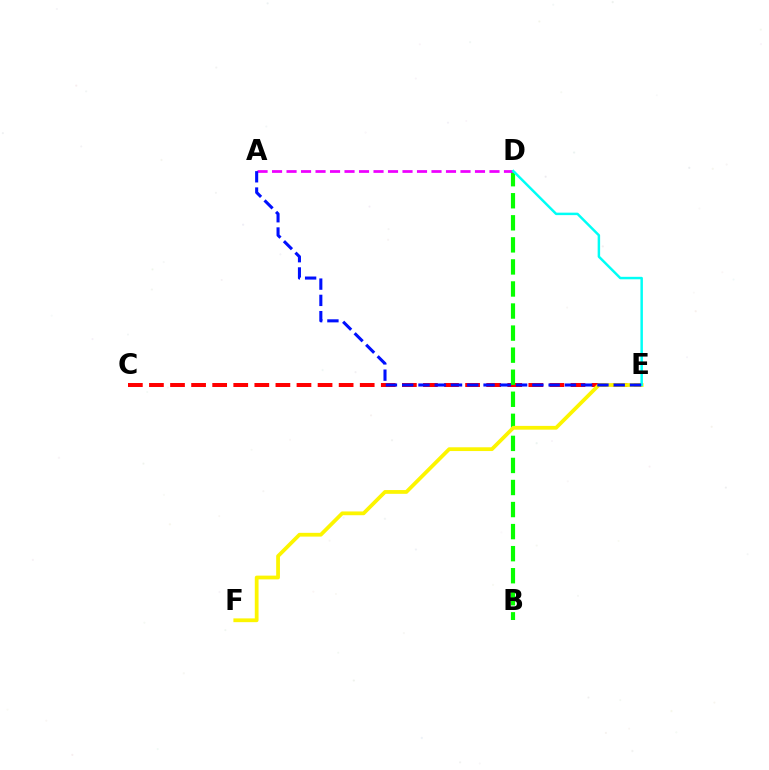{('C', 'E'): [{'color': '#ff0000', 'line_style': 'dashed', 'thickness': 2.86}], ('B', 'D'): [{'color': '#08ff00', 'line_style': 'dashed', 'thickness': 3.0}], ('E', 'F'): [{'color': '#fcf500', 'line_style': 'solid', 'thickness': 2.71}], ('A', 'D'): [{'color': '#ee00ff', 'line_style': 'dashed', 'thickness': 1.97}], ('D', 'E'): [{'color': '#00fff6', 'line_style': 'solid', 'thickness': 1.78}], ('A', 'E'): [{'color': '#0010ff', 'line_style': 'dashed', 'thickness': 2.21}]}